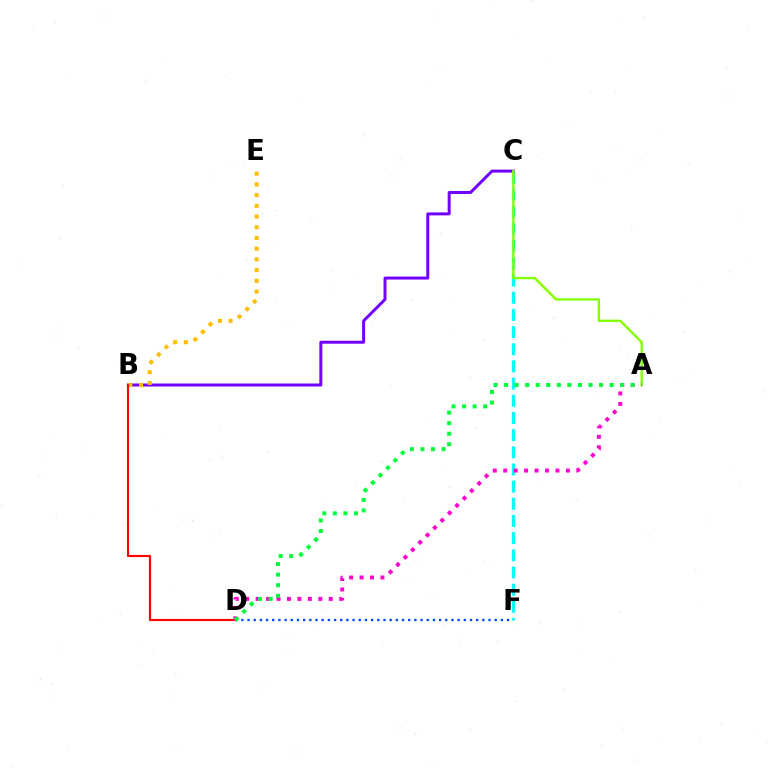{('C', 'F'): [{'color': '#00fff6', 'line_style': 'dashed', 'thickness': 2.33}], ('B', 'C'): [{'color': '#7200ff', 'line_style': 'solid', 'thickness': 2.15}], ('A', 'C'): [{'color': '#84ff00', 'line_style': 'solid', 'thickness': 1.72}], ('D', 'F'): [{'color': '#004bff', 'line_style': 'dotted', 'thickness': 1.68}], ('B', 'E'): [{'color': '#ffbd00', 'line_style': 'dotted', 'thickness': 2.91}], ('B', 'D'): [{'color': '#ff0000', 'line_style': 'solid', 'thickness': 1.53}], ('A', 'D'): [{'color': '#ff00cf', 'line_style': 'dotted', 'thickness': 2.84}, {'color': '#00ff39', 'line_style': 'dotted', 'thickness': 2.87}]}